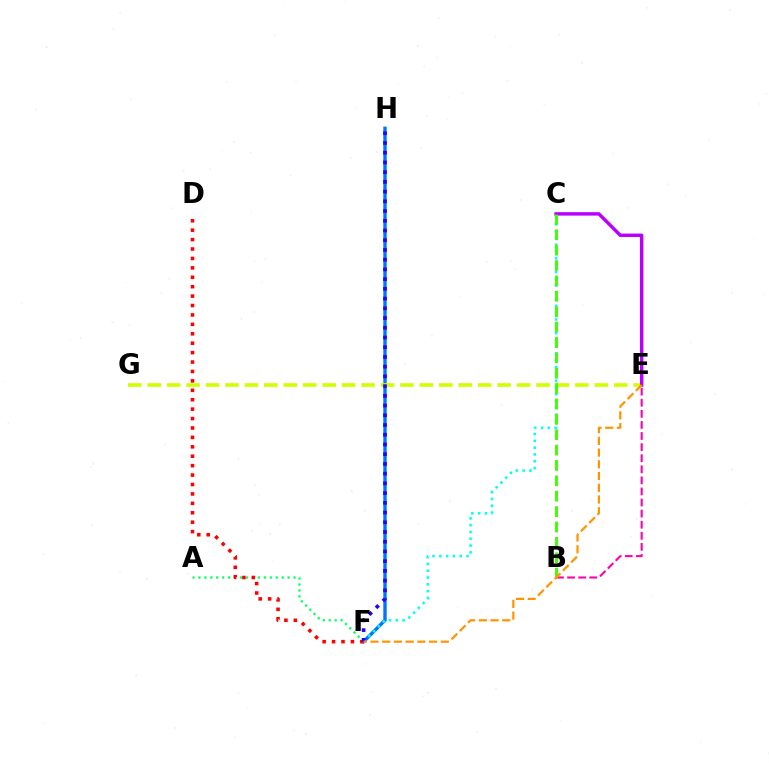{('F', 'H'): [{'color': '#0074ff', 'line_style': 'solid', 'thickness': 2.44}, {'color': '#2500ff', 'line_style': 'dotted', 'thickness': 2.64}], ('C', 'F'): [{'color': '#00fff6', 'line_style': 'dotted', 'thickness': 1.85}], ('E', 'G'): [{'color': '#d1ff00', 'line_style': 'dashed', 'thickness': 2.64}], ('B', 'E'): [{'color': '#ff00ac', 'line_style': 'dashed', 'thickness': 1.51}], ('C', 'E'): [{'color': '#b900ff', 'line_style': 'solid', 'thickness': 2.47}], ('A', 'F'): [{'color': '#00ff5c', 'line_style': 'dotted', 'thickness': 1.62}], ('D', 'F'): [{'color': '#ff0000', 'line_style': 'dotted', 'thickness': 2.56}], ('B', 'C'): [{'color': '#3dff00', 'line_style': 'dashed', 'thickness': 2.09}], ('E', 'F'): [{'color': '#ff9400', 'line_style': 'dashed', 'thickness': 1.59}]}